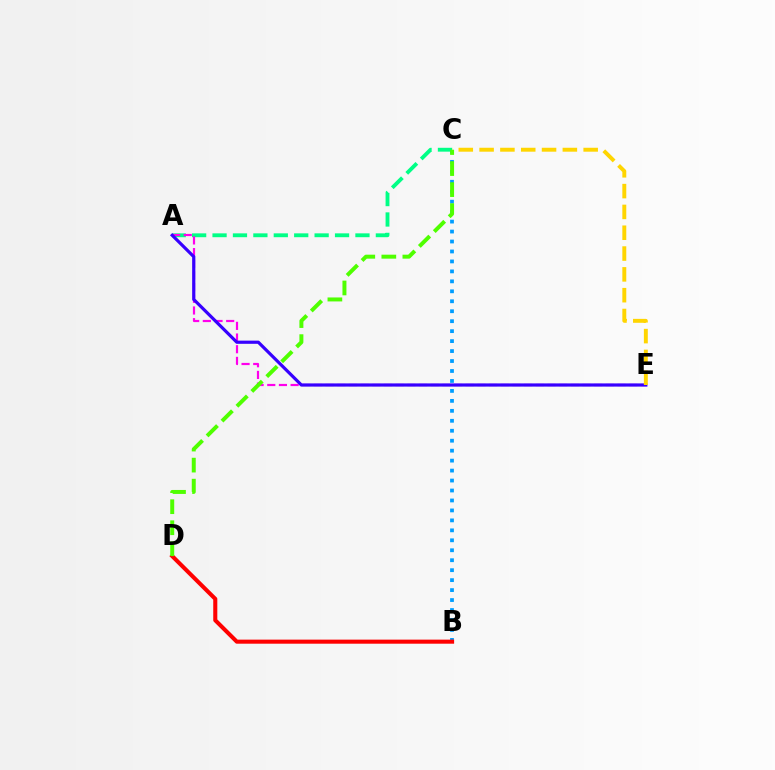{('A', 'C'): [{'color': '#00ff86', 'line_style': 'dashed', 'thickness': 2.77}], ('A', 'E'): [{'color': '#ff00ed', 'line_style': 'dashed', 'thickness': 1.59}, {'color': '#3700ff', 'line_style': 'solid', 'thickness': 2.3}], ('B', 'C'): [{'color': '#009eff', 'line_style': 'dotted', 'thickness': 2.71}], ('C', 'E'): [{'color': '#ffd500', 'line_style': 'dashed', 'thickness': 2.83}], ('B', 'D'): [{'color': '#ff0000', 'line_style': 'solid', 'thickness': 2.93}], ('C', 'D'): [{'color': '#4fff00', 'line_style': 'dashed', 'thickness': 2.86}]}